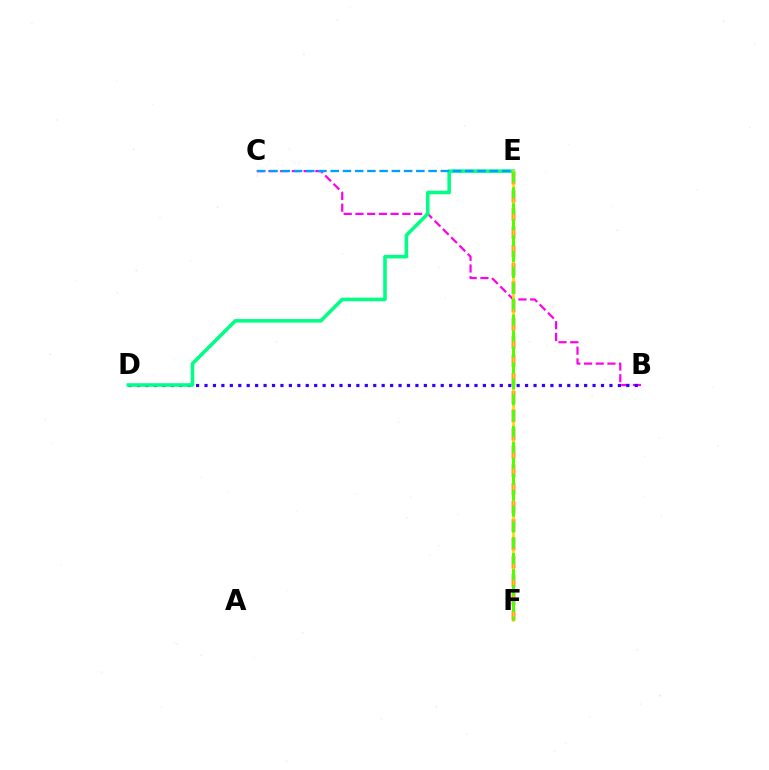{('B', 'C'): [{'color': '#ff00ed', 'line_style': 'dashed', 'thickness': 1.59}], ('B', 'D'): [{'color': '#3700ff', 'line_style': 'dotted', 'thickness': 2.29}], ('E', 'F'): [{'color': '#ff0000', 'line_style': 'dashed', 'thickness': 2.49}, {'color': '#ffd500', 'line_style': 'solid', 'thickness': 1.83}, {'color': '#4fff00', 'line_style': 'dashed', 'thickness': 2.16}], ('D', 'E'): [{'color': '#00ff86', 'line_style': 'solid', 'thickness': 2.57}], ('C', 'E'): [{'color': '#009eff', 'line_style': 'dashed', 'thickness': 1.66}]}